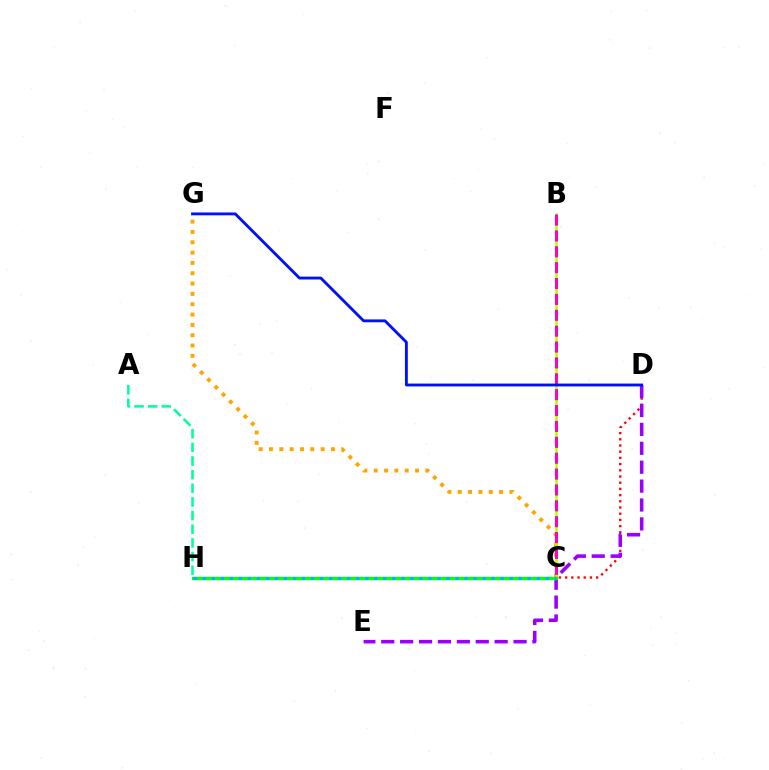{('C', 'D'): [{'color': '#ff0000', 'line_style': 'dotted', 'thickness': 1.68}], ('D', 'E'): [{'color': '#9b00ff', 'line_style': 'dashed', 'thickness': 2.57}], ('C', 'G'): [{'color': '#ffa500', 'line_style': 'dotted', 'thickness': 2.81}], ('B', 'C'): [{'color': '#b3ff00', 'line_style': 'solid', 'thickness': 1.81}, {'color': '#ff00bd', 'line_style': 'dashed', 'thickness': 2.16}], ('C', 'H'): [{'color': '#08ff00', 'line_style': 'solid', 'thickness': 2.34}, {'color': '#00b5ff', 'line_style': 'dotted', 'thickness': 2.45}], ('D', 'G'): [{'color': '#0010ff', 'line_style': 'solid', 'thickness': 2.05}], ('A', 'H'): [{'color': '#00ff9d', 'line_style': 'dashed', 'thickness': 1.85}]}